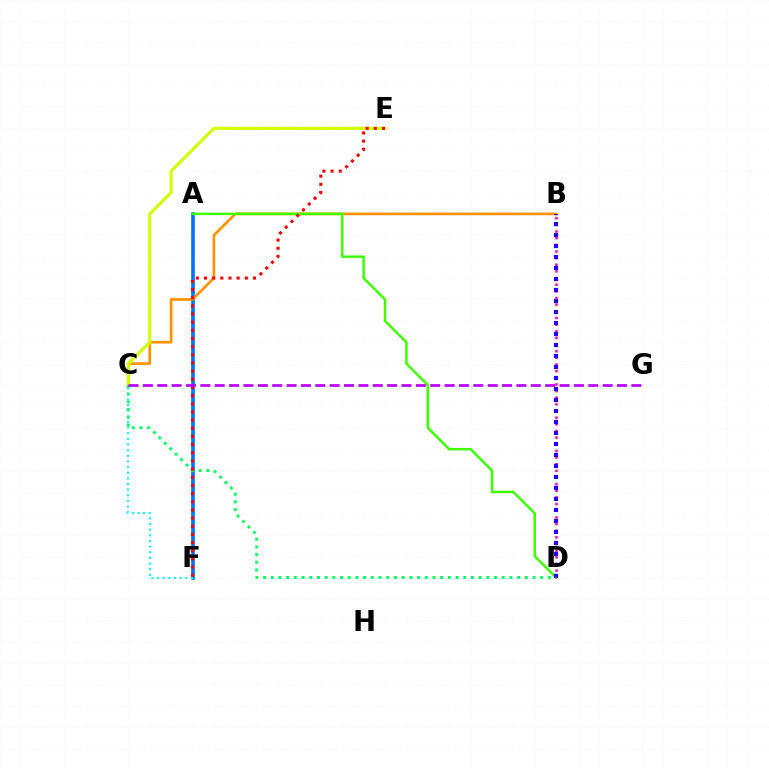{('A', 'F'): [{'color': '#0074ff', 'line_style': 'solid', 'thickness': 2.62}], ('B', 'C'): [{'color': '#ff9400', 'line_style': 'solid', 'thickness': 1.95}], ('C', 'F'): [{'color': '#00fff6', 'line_style': 'dotted', 'thickness': 1.53}], ('C', 'E'): [{'color': '#d1ff00', 'line_style': 'solid', 'thickness': 2.24}], ('A', 'D'): [{'color': '#3dff00', 'line_style': 'solid', 'thickness': 1.79}], ('B', 'D'): [{'color': '#ff00ac', 'line_style': 'dotted', 'thickness': 1.81}, {'color': '#2500ff', 'line_style': 'dotted', 'thickness': 2.99}], ('C', 'D'): [{'color': '#00ff5c', 'line_style': 'dotted', 'thickness': 2.09}], ('E', 'F'): [{'color': '#ff0000', 'line_style': 'dotted', 'thickness': 2.22}], ('C', 'G'): [{'color': '#b900ff', 'line_style': 'dashed', 'thickness': 1.95}]}